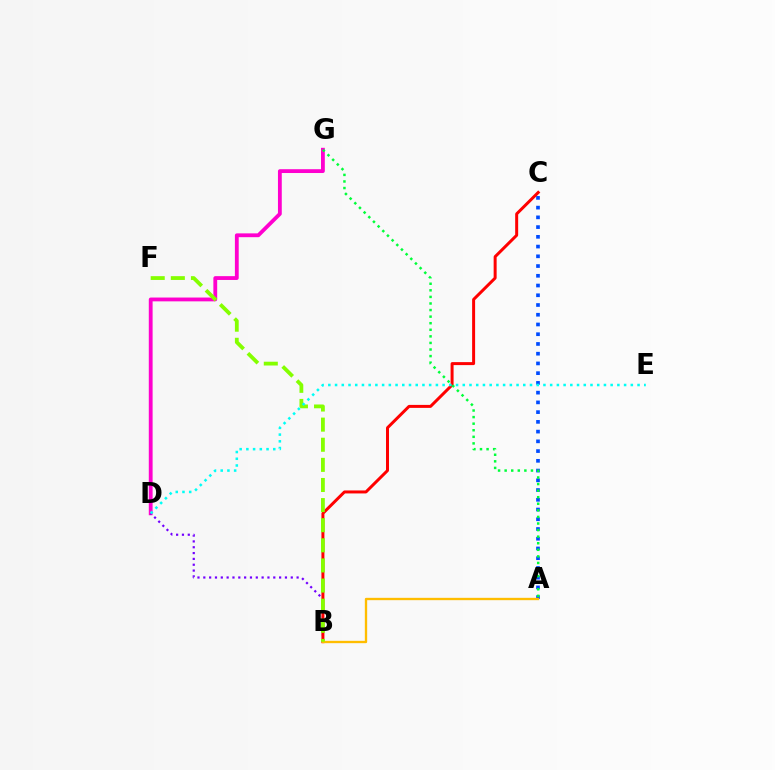{('D', 'G'): [{'color': '#ff00cf', 'line_style': 'solid', 'thickness': 2.74}], ('A', 'C'): [{'color': '#004bff', 'line_style': 'dotted', 'thickness': 2.65}], ('B', 'D'): [{'color': '#7200ff', 'line_style': 'dotted', 'thickness': 1.58}], ('B', 'C'): [{'color': '#ff0000', 'line_style': 'solid', 'thickness': 2.15}], ('A', 'B'): [{'color': '#ffbd00', 'line_style': 'solid', 'thickness': 1.69}], ('B', 'F'): [{'color': '#84ff00', 'line_style': 'dashed', 'thickness': 2.73}], ('D', 'E'): [{'color': '#00fff6', 'line_style': 'dotted', 'thickness': 1.83}], ('A', 'G'): [{'color': '#00ff39', 'line_style': 'dotted', 'thickness': 1.79}]}